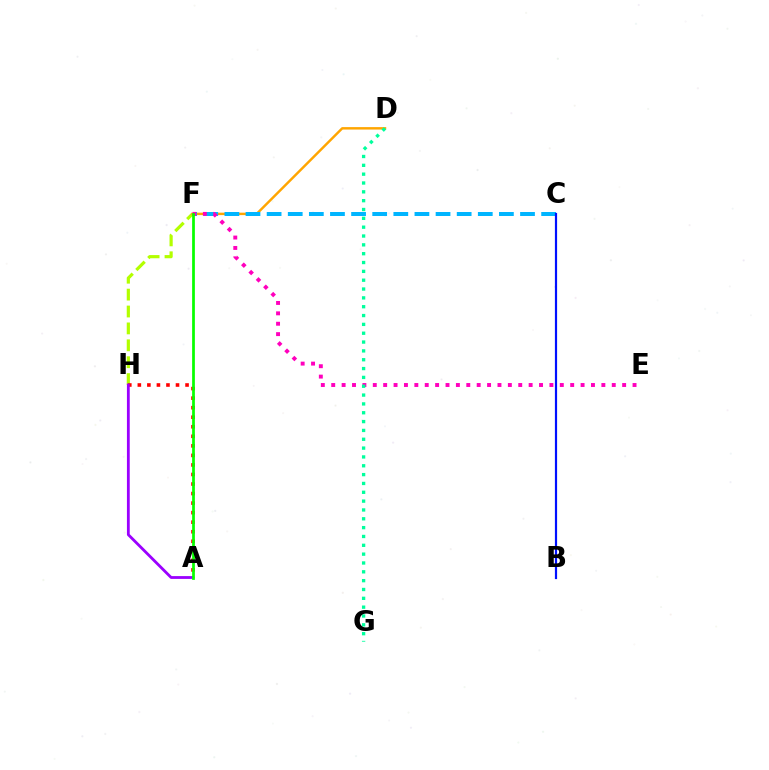{('F', 'H'): [{'color': '#b3ff00', 'line_style': 'dashed', 'thickness': 2.3}], ('A', 'H'): [{'color': '#ff0000', 'line_style': 'dotted', 'thickness': 2.59}, {'color': '#9b00ff', 'line_style': 'solid', 'thickness': 2.02}], ('D', 'F'): [{'color': '#ffa500', 'line_style': 'solid', 'thickness': 1.76}], ('C', 'F'): [{'color': '#00b5ff', 'line_style': 'dashed', 'thickness': 2.87}], ('E', 'F'): [{'color': '#ff00bd', 'line_style': 'dotted', 'thickness': 2.82}], ('D', 'G'): [{'color': '#00ff9d', 'line_style': 'dotted', 'thickness': 2.4}], ('B', 'C'): [{'color': '#0010ff', 'line_style': 'solid', 'thickness': 1.58}], ('A', 'F'): [{'color': '#08ff00', 'line_style': 'solid', 'thickness': 1.97}]}